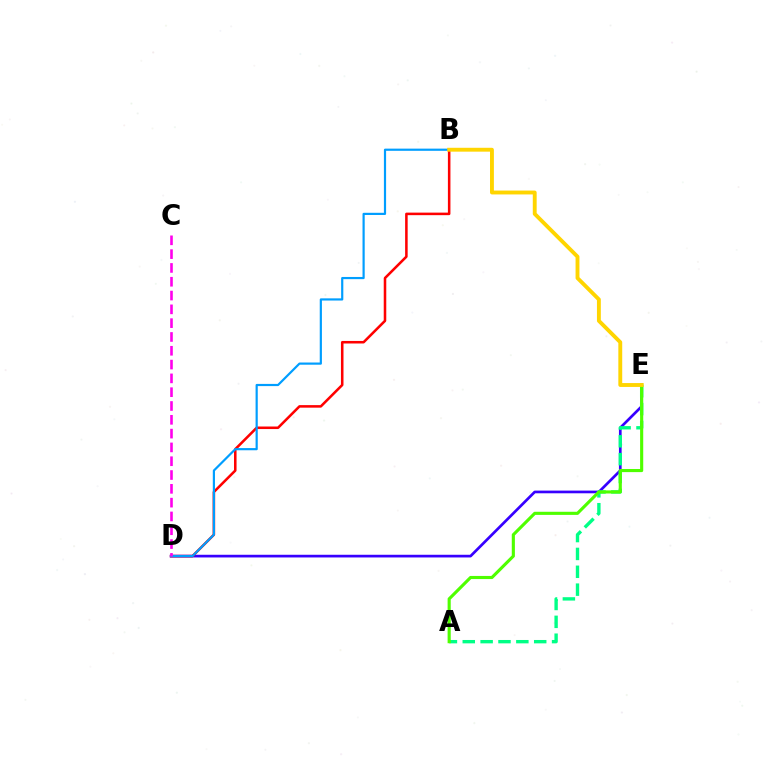{('D', 'E'): [{'color': '#3700ff', 'line_style': 'solid', 'thickness': 1.94}], ('B', 'D'): [{'color': '#ff0000', 'line_style': 'solid', 'thickness': 1.83}, {'color': '#009eff', 'line_style': 'solid', 'thickness': 1.58}], ('A', 'E'): [{'color': '#00ff86', 'line_style': 'dashed', 'thickness': 2.43}, {'color': '#4fff00', 'line_style': 'solid', 'thickness': 2.25}], ('B', 'E'): [{'color': '#ffd500', 'line_style': 'solid', 'thickness': 2.79}], ('C', 'D'): [{'color': '#ff00ed', 'line_style': 'dashed', 'thickness': 1.88}]}